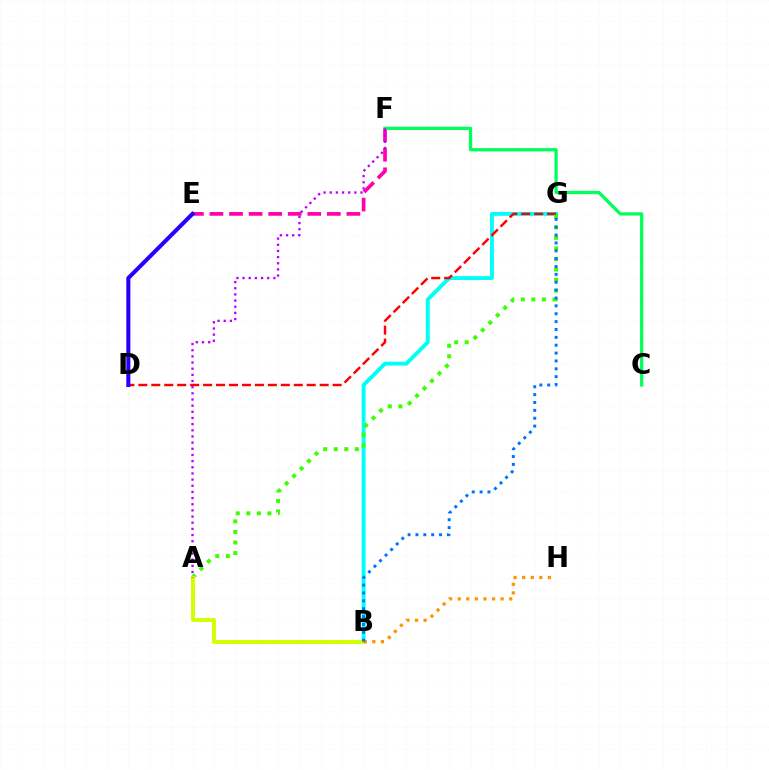{('B', 'G'): [{'color': '#00fff6', 'line_style': 'solid', 'thickness': 2.8}, {'color': '#0074ff', 'line_style': 'dotted', 'thickness': 2.14}], ('D', 'G'): [{'color': '#ff0000', 'line_style': 'dashed', 'thickness': 1.76}], ('A', 'G'): [{'color': '#3dff00', 'line_style': 'dotted', 'thickness': 2.86}], ('E', 'F'): [{'color': '#ff00ac', 'line_style': 'dashed', 'thickness': 2.66}], ('A', 'B'): [{'color': '#d1ff00', 'line_style': 'solid', 'thickness': 2.82}], ('C', 'F'): [{'color': '#00ff5c', 'line_style': 'solid', 'thickness': 2.36}], ('A', 'F'): [{'color': '#b900ff', 'line_style': 'dotted', 'thickness': 1.67}], ('D', 'E'): [{'color': '#2500ff', 'line_style': 'solid', 'thickness': 2.92}], ('B', 'H'): [{'color': '#ff9400', 'line_style': 'dotted', 'thickness': 2.33}]}